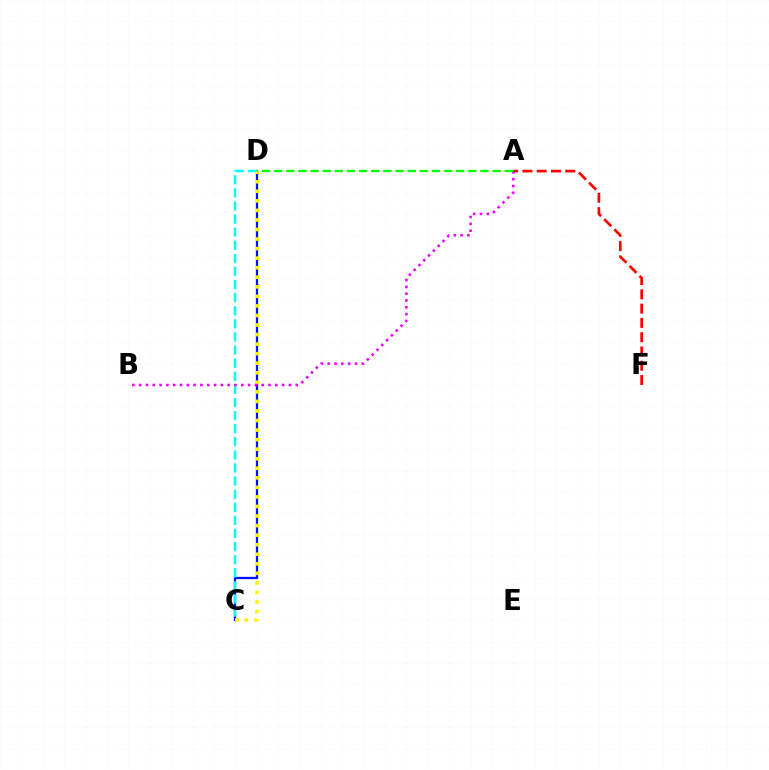{('C', 'D'): [{'color': '#0010ff', 'line_style': 'solid', 'thickness': 1.64}, {'color': '#00fff6', 'line_style': 'dashed', 'thickness': 1.78}, {'color': '#fcf500', 'line_style': 'dotted', 'thickness': 2.6}], ('A', 'B'): [{'color': '#ee00ff', 'line_style': 'dotted', 'thickness': 1.85}], ('A', 'D'): [{'color': '#08ff00', 'line_style': 'dashed', 'thickness': 1.65}], ('A', 'F'): [{'color': '#ff0000', 'line_style': 'dashed', 'thickness': 1.94}]}